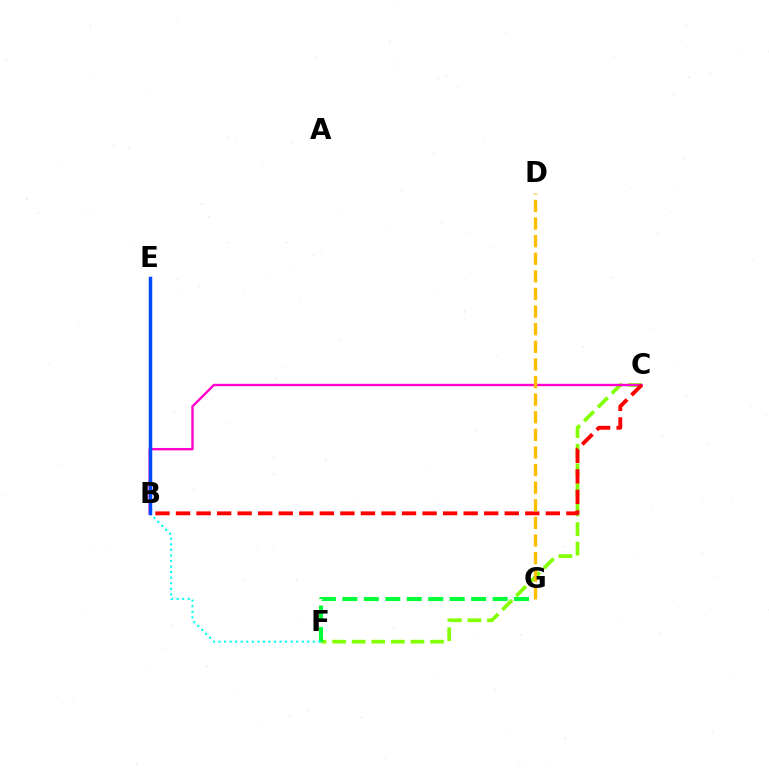{('C', 'F'): [{'color': '#84ff00', 'line_style': 'dashed', 'thickness': 2.66}], ('B', 'E'): [{'color': '#7200ff', 'line_style': 'solid', 'thickness': 2.16}, {'color': '#004bff', 'line_style': 'solid', 'thickness': 2.5}], ('F', 'G'): [{'color': '#00ff39', 'line_style': 'dashed', 'thickness': 2.92}], ('B', 'C'): [{'color': '#ff00cf', 'line_style': 'solid', 'thickness': 1.73}, {'color': '#ff0000', 'line_style': 'dashed', 'thickness': 2.79}], ('B', 'F'): [{'color': '#00fff6', 'line_style': 'dotted', 'thickness': 1.51}], ('D', 'G'): [{'color': '#ffbd00', 'line_style': 'dashed', 'thickness': 2.39}]}